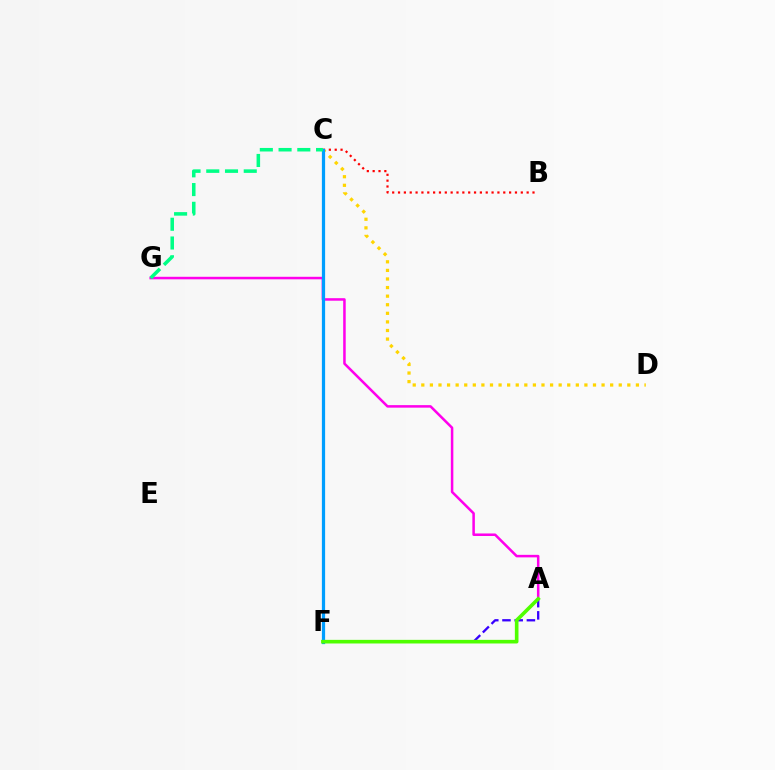{('C', 'D'): [{'color': '#ffd500', 'line_style': 'dotted', 'thickness': 2.33}], ('B', 'C'): [{'color': '#ff0000', 'line_style': 'dotted', 'thickness': 1.59}], ('A', 'F'): [{'color': '#3700ff', 'line_style': 'dashed', 'thickness': 1.66}, {'color': '#4fff00', 'line_style': 'solid', 'thickness': 2.61}], ('A', 'G'): [{'color': '#ff00ed', 'line_style': 'solid', 'thickness': 1.82}], ('C', 'F'): [{'color': '#009eff', 'line_style': 'solid', 'thickness': 2.32}], ('C', 'G'): [{'color': '#00ff86', 'line_style': 'dashed', 'thickness': 2.55}]}